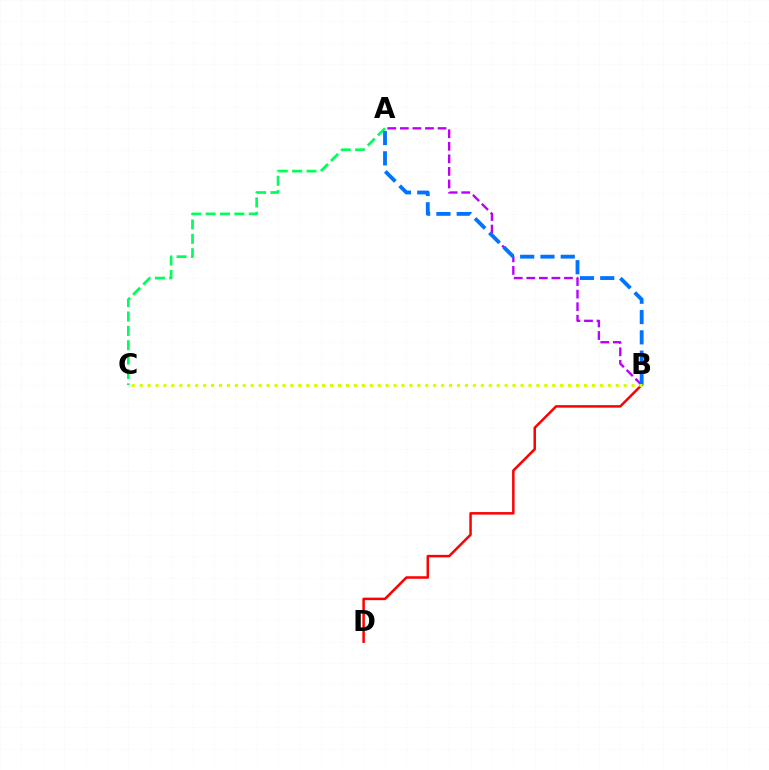{('A', 'C'): [{'color': '#00ff5c', 'line_style': 'dashed', 'thickness': 1.95}], ('A', 'B'): [{'color': '#b900ff', 'line_style': 'dashed', 'thickness': 1.71}, {'color': '#0074ff', 'line_style': 'dashed', 'thickness': 2.76}], ('B', 'D'): [{'color': '#ff0000', 'line_style': 'solid', 'thickness': 1.8}], ('B', 'C'): [{'color': '#d1ff00', 'line_style': 'dotted', 'thickness': 2.16}]}